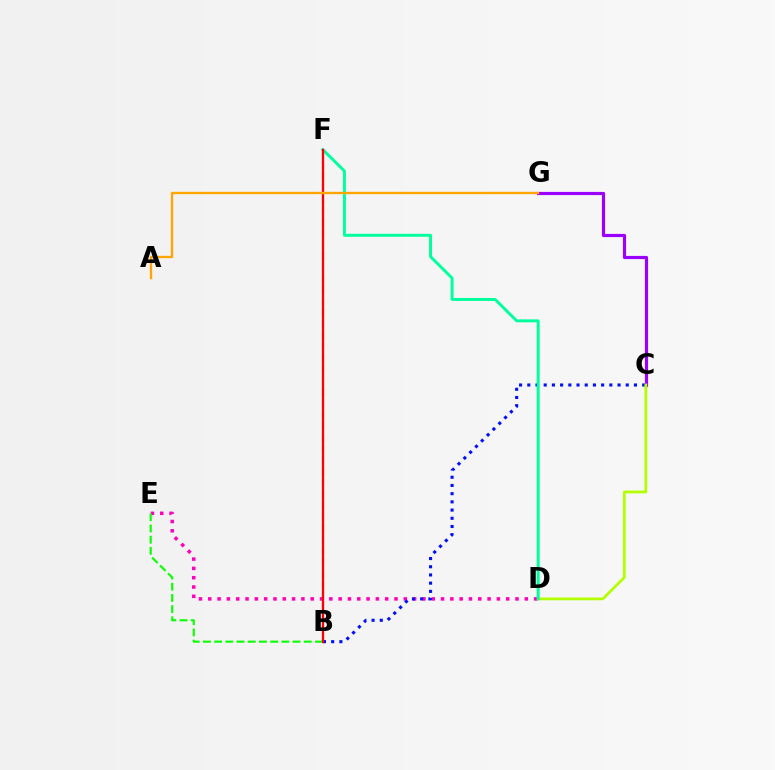{('C', 'G'): [{'color': '#9b00ff', 'line_style': 'solid', 'thickness': 2.29}], ('D', 'E'): [{'color': '#ff00bd', 'line_style': 'dotted', 'thickness': 2.53}], ('B', 'F'): [{'color': '#00b5ff', 'line_style': 'dashed', 'thickness': 1.54}, {'color': '#ff0000', 'line_style': 'solid', 'thickness': 1.64}], ('B', 'C'): [{'color': '#0010ff', 'line_style': 'dotted', 'thickness': 2.23}], ('C', 'D'): [{'color': '#b3ff00', 'line_style': 'solid', 'thickness': 1.98}], ('B', 'E'): [{'color': '#08ff00', 'line_style': 'dashed', 'thickness': 1.52}], ('D', 'F'): [{'color': '#00ff9d', 'line_style': 'solid', 'thickness': 2.13}], ('A', 'G'): [{'color': '#ffa500', 'line_style': 'solid', 'thickness': 1.68}]}